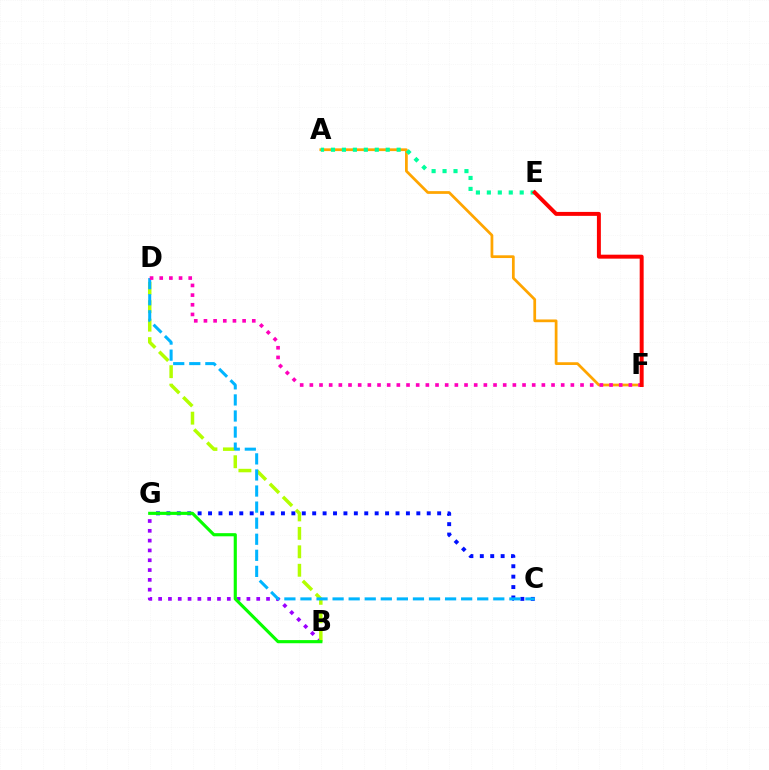{('B', 'G'): [{'color': '#9b00ff', 'line_style': 'dotted', 'thickness': 2.67}, {'color': '#08ff00', 'line_style': 'solid', 'thickness': 2.26}], ('C', 'G'): [{'color': '#0010ff', 'line_style': 'dotted', 'thickness': 2.83}], ('A', 'F'): [{'color': '#ffa500', 'line_style': 'solid', 'thickness': 1.97}], ('B', 'D'): [{'color': '#b3ff00', 'line_style': 'dashed', 'thickness': 2.51}], ('A', 'E'): [{'color': '#00ff9d', 'line_style': 'dotted', 'thickness': 2.97}], ('C', 'D'): [{'color': '#00b5ff', 'line_style': 'dashed', 'thickness': 2.18}], ('D', 'F'): [{'color': '#ff00bd', 'line_style': 'dotted', 'thickness': 2.63}], ('E', 'F'): [{'color': '#ff0000', 'line_style': 'solid', 'thickness': 2.85}]}